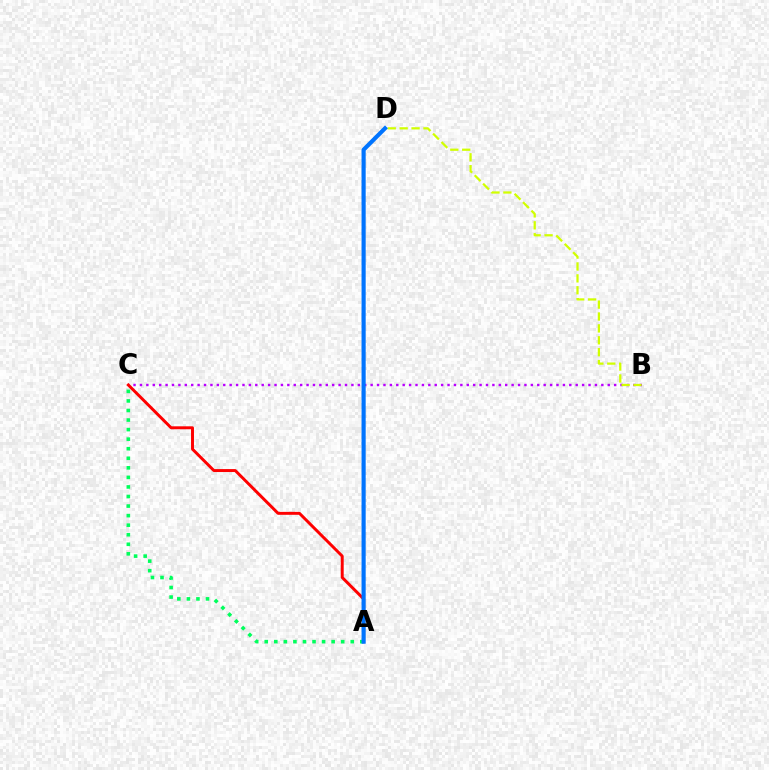{('B', 'C'): [{'color': '#b900ff', 'line_style': 'dotted', 'thickness': 1.74}], ('B', 'D'): [{'color': '#d1ff00', 'line_style': 'dashed', 'thickness': 1.62}], ('A', 'C'): [{'color': '#ff0000', 'line_style': 'solid', 'thickness': 2.12}, {'color': '#00ff5c', 'line_style': 'dotted', 'thickness': 2.6}], ('A', 'D'): [{'color': '#0074ff', 'line_style': 'solid', 'thickness': 2.98}]}